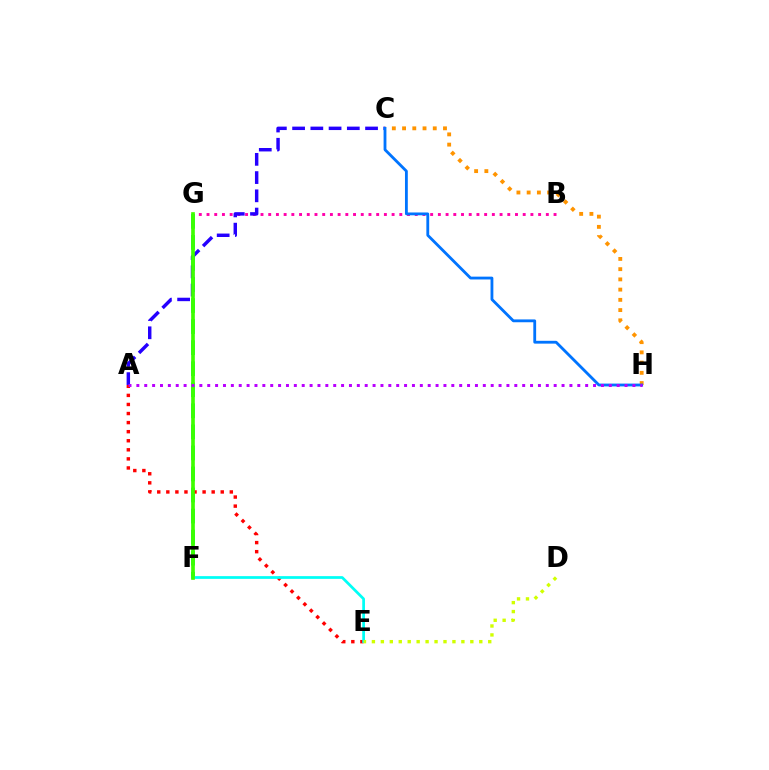{('F', 'G'): [{'color': '#00ff5c', 'line_style': 'dashed', 'thickness': 2.86}, {'color': '#3dff00', 'line_style': 'solid', 'thickness': 2.64}], ('A', 'E'): [{'color': '#ff0000', 'line_style': 'dotted', 'thickness': 2.46}], ('E', 'F'): [{'color': '#00fff6', 'line_style': 'solid', 'thickness': 1.97}], ('D', 'E'): [{'color': '#d1ff00', 'line_style': 'dotted', 'thickness': 2.43}], ('B', 'G'): [{'color': '#ff00ac', 'line_style': 'dotted', 'thickness': 2.1}], ('A', 'C'): [{'color': '#2500ff', 'line_style': 'dashed', 'thickness': 2.48}], ('C', 'H'): [{'color': '#ff9400', 'line_style': 'dotted', 'thickness': 2.78}, {'color': '#0074ff', 'line_style': 'solid', 'thickness': 2.03}], ('A', 'H'): [{'color': '#b900ff', 'line_style': 'dotted', 'thickness': 2.14}]}